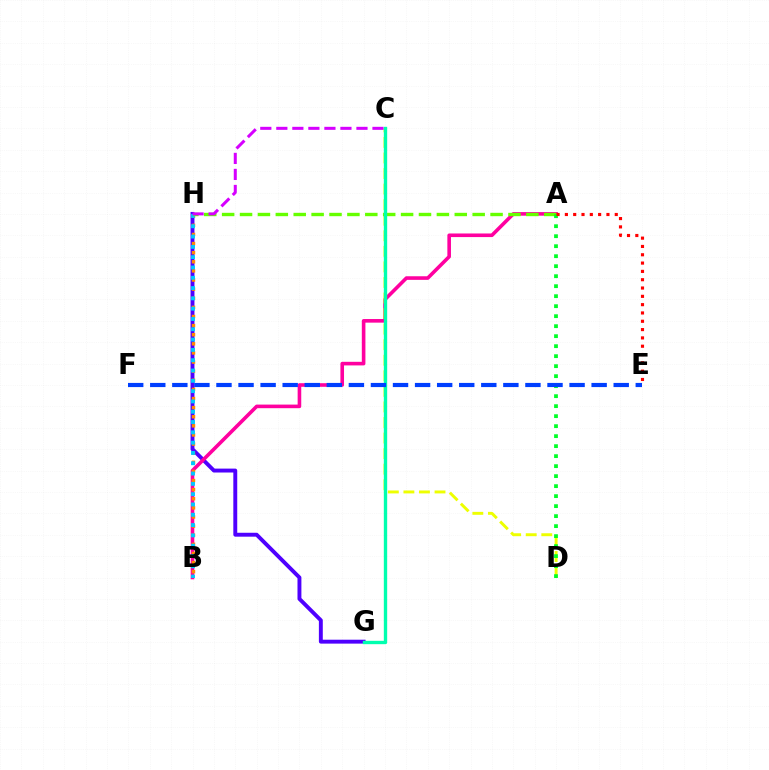{('G', 'H'): [{'color': '#4f00ff', 'line_style': 'solid', 'thickness': 2.81}], ('A', 'B'): [{'color': '#ff00a0', 'line_style': 'solid', 'thickness': 2.6}], ('B', 'H'): [{'color': '#ff8800', 'line_style': 'dotted', 'thickness': 2.48}, {'color': '#00c7ff', 'line_style': 'dotted', 'thickness': 2.8}], ('C', 'D'): [{'color': '#eeff00', 'line_style': 'dashed', 'thickness': 2.11}], ('A', 'H'): [{'color': '#66ff00', 'line_style': 'dashed', 'thickness': 2.43}], ('A', 'D'): [{'color': '#00ff27', 'line_style': 'dotted', 'thickness': 2.72}], ('A', 'E'): [{'color': '#ff0000', 'line_style': 'dotted', 'thickness': 2.26}], ('C', 'H'): [{'color': '#d600ff', 'line_style': 'dashed', 'thickness': 2.18}], ('C', 'G'): [{'color': '#00ffaf', 'line_style': 'solid', 'thickness': 2.41}], ('E', 'F'): [{'color': '#003fff', 'line_style': 'dashed', 'thickness': 3.0}]}